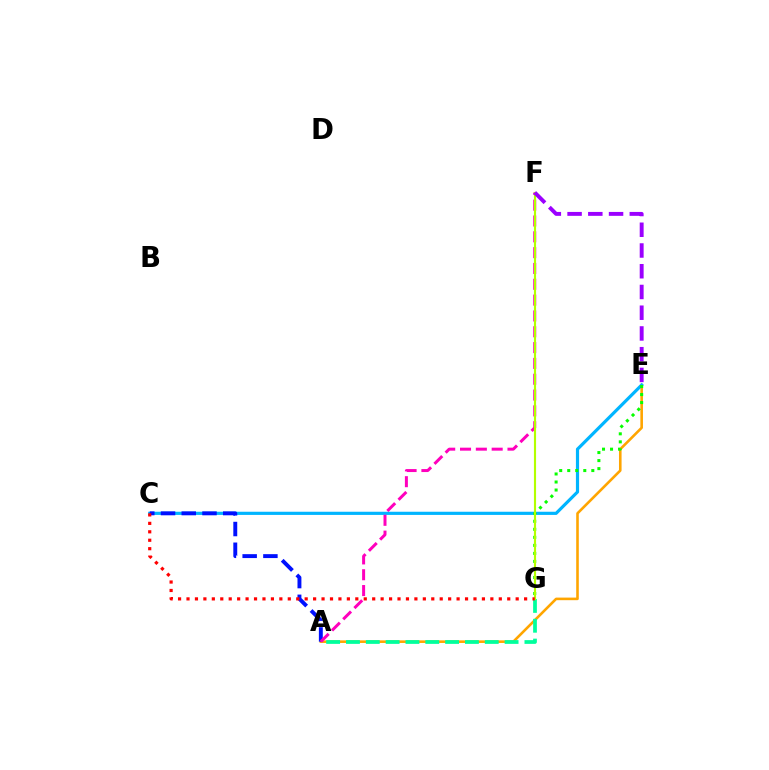{('A', 'E'): [{'color': '#ffa500', 'line_style': 'solid', 'thickness': 1.87}], ('C', 'E'): [{'color': '#00b5ff', 'line_style': 'solid', 'thickness': 2.28}], ('A', 'C'): [{'color': '#0010ff', 'line_style': 'dashed', 'thickness': 2.82}], ('A', 'F'): [{'color': '#ff00bd', 'line_style': 'dashed', 'thickness': 2.15}], ('E', 'G'): [{'color': '#08ff00', 'line_style': 'dotted', 'thickness': 2.18}], ('A', 'G'): [{'color': '#00ff9d', 'line_style': 'dashed', 'thickness': 2.69}], ('F', 'G'): [{'color': '#b3ff00', 'line_style': 'solid', 'thickness': 1.54}], ('C', 'G'): [{'color': '#ff0000', 'line_style': 'dotted', 'thickness': 2.29}], ('E', 'F'): [{'color': '#9b00ff', 'line_style': 'dashed', 'thickness': 2.82}]}